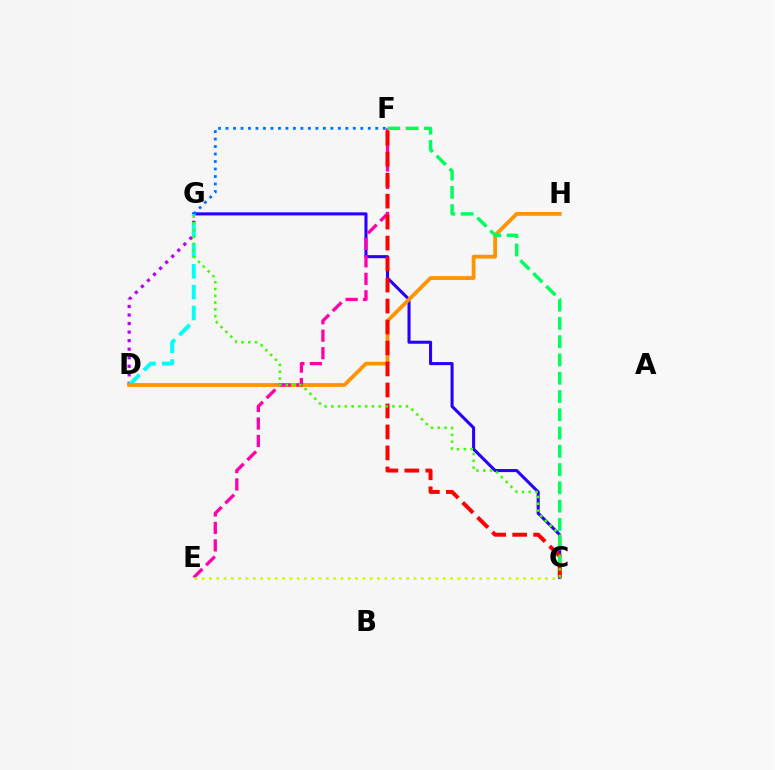{('D', 'G'): [{'color': '#b900ff', 'line_style': 'dotted', 'thickness': 2.32}, {'color': '#00fff6', 'line_style': 'dashed', 'thickness': 2.83}], ('C', 'G'): [{'color': '#2500ff', 'line_style': 'solid', 'thickness': 2.2}, {'color': '#3dff00', 'line_style': 'dotted', 'thickness': 1.84}], ('D', 'H'): [{'color': '#ff9400', 'line_style': 'solid', 'thickness': 2.72}], ('E', 'F'): [{'color': '#ff00ac', 'line_style': 'dashed', 'thickness': 2.37}], ('C', 'F'): [{'color': '#00ff5c', 'line_style': 'dashed', 'thickness': 2.48}, {'color': '#ff0000', 'line_style': 'dashed', 'thickness': 2.85}], ('C', 'E'): [{'color': '#d1ff00', 'line_style': 'dotted', 'thickness': 1.98}], ('F', 'G'): [{'color': '#0074ff', 'line_style': 'dotted', 'thickness': 2.03}]}